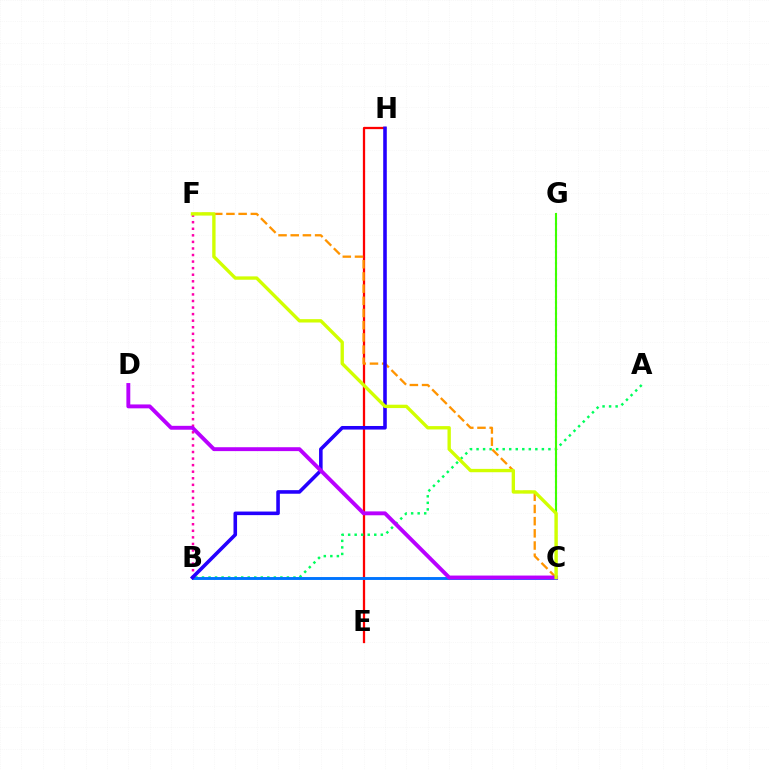{('E', 'H'): [{'color': '#ff0000', 'line_style': 'solid', 'thickness': 1.64}], ('A', 'B'): [{'color': '#00ff5c', 'line_style': 'dotted', 'thickness': 1.77}], ('B', 'C'): [{'color': '#0074ff', 'line_style': 'solid', 'thickness': 2.09}], ('C', 'G'): [{'color': '#00fff6', 'line_style': 'dotted', 'thickness': 1.52}, {'color': '#3dff00', 'line_style': 'solid', 'thickness': 1.51}], ('C', 'F'): [{'color': '#ff9400', 'line_style': 'dashed', 'thickness': 1.66}, {'color': '#d1ff00', 'line_style': 'solid', 'thickness': 2.41}], ('B', 'F'): [{'color': '#ff00ac', 'line_style': 'dotted', 'thickness': 1.78}], ('B', 'H'): [{'color': '#2500ff', 'line_style': 'solid', 'thickness': 2.58}], ('C', 'D'): [{'color': '#b900ff', 'line_style': 'solid', 'thickness': 2.8}]}